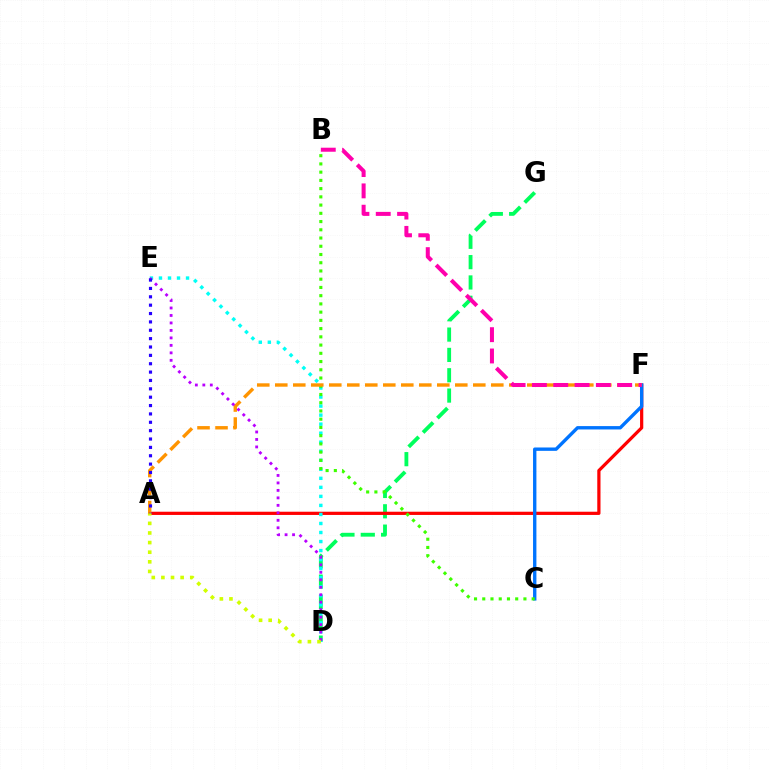{('D', 'G'): [{'color': '#00ff5c', 'line_style': 'dashed', 'thickness': 2.76}], ('A', 'F'): [{'color': '#ff0000', 'line_style': 'solid', 'thickness': 2.32}, {'color': '#ff9400', 'line_style': 'dashed', 'thickness': 2.45}], ('C', 'F'): [{'color': '#0074ff', 'line_style': 'solid', 'thickness': 2.42}], ('D', 'E'): [{'color': '#00fff6', 'line_style': 'dotted', 'thickness': 2.45}, {'color': '#b900ff', 'line_style': 'dotted', 'thickness': 2.03}], ('B', 'C'): [{'color': '#3dff00', 'line_style': 'dotted', 'thickness': 2.24}], ('B', 'F'): [{'color': '#ff00ac', 'line_style': 'dashed', 'thickness': 2.9}], ('A', 'E'): [{'color': '#2500ff', 'line_style': 'dotted', 'thickness': 2.27}], ('A', 'D'): [{'color': '#d1ff00', 'line_style': 'dotted', 'thickness': 2.61}]}